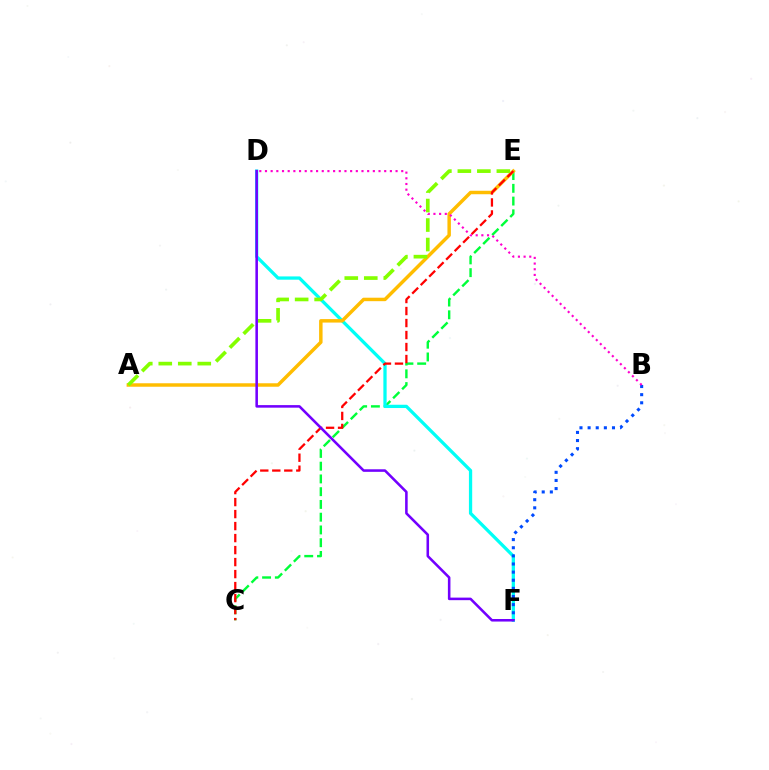{('C', 'E'): [{'color': '#00ff39', 'line_style': 'dashed', 'thickness': 1.73}, {'color': '#ff0000', 'line_style': 'dashed', 'thickness': 1.63}], ('D', 'F'): [{'color': '#00fff6', 'line_style': 'solid', 'thickness': 2.36}, {'color': '#7200ff', 'line_style': 'solid', 'thickness': 1.84}], ('B', 'F'): [{'color': '#004bff', 'line_style': 'dotted', 'thickness': 2.21}], ('A', 'E'): [{'color': '#ffbd00', 'line_style': 'solid', 'thickness': 2.49}, {'color': '#84ff00', 'line_style': 'dashed', 'thickness': 2.65}], ('B', 'D'): [{'color': '#ff00cf', 'line_style': 'dotted', 'thickness': 1.54}]}